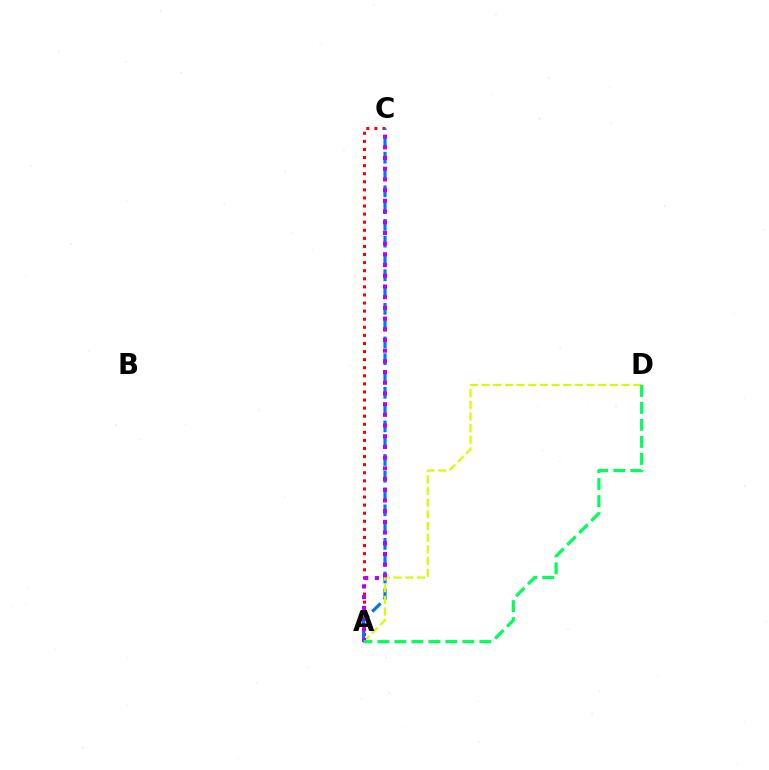{('A', 'C'): [{'color': '#ff0000', 'line_style': 'dotted', 'thickness': 2.2}, {'color': '#0074ff', 'line_style': 'dashed', 'thickness': 2.28}, {'color': '#b900ff', 'line_style': 'dotted', 'thickness': 2.91}], ('A', 'D'): [{'color': '#d1ff00', 'line_style': 'dashed', 'thickness': 1.58}, {'color': '#00ff5c', 'line_style': 'dashed', 'thickness': 2.31}]}